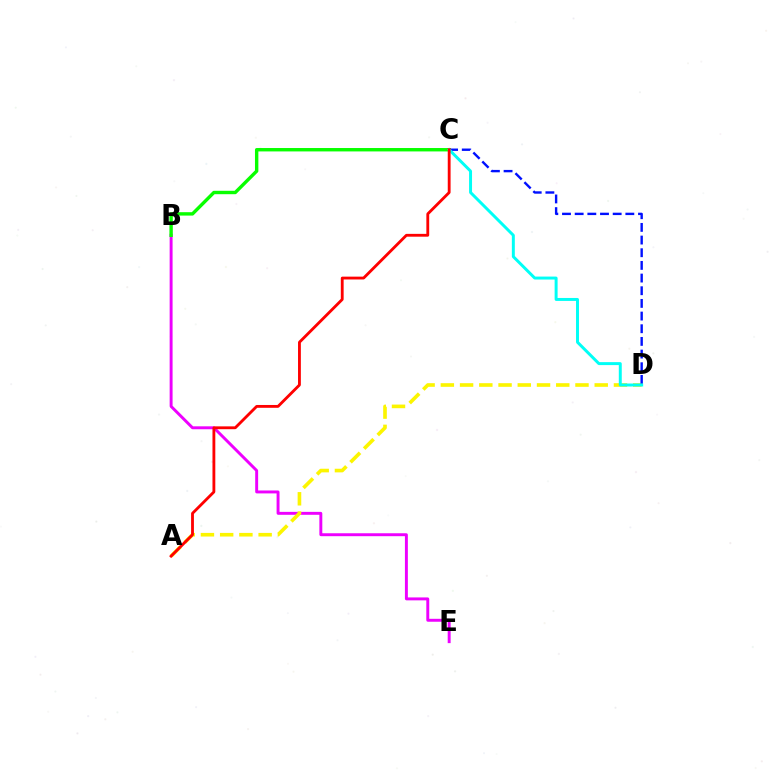{('B', 'E'): [{'color': '#ee00ff', 'line_style': 'solid', 'thickness': 2.11}], ('B', 'C'): [{'color': '#08ff00', 'line_style': 'solid', 'thickness': 2.45}], ('A', 'D'): [{'color': '#fcf500', 'line_style': 'dashed', 'thickness': 2.61}], ('C', 'D'): [{'color': '#0010ff', 'line_style': 'dashed', 'thickness': 1.72}, {'color': '#00fff6', 'line_style': 'solid', 'thickness': 2.13}], ('A', 'C'): [{'color': '#ff0000', 'line_style': 'solid', 'thickness': 2.04}]}